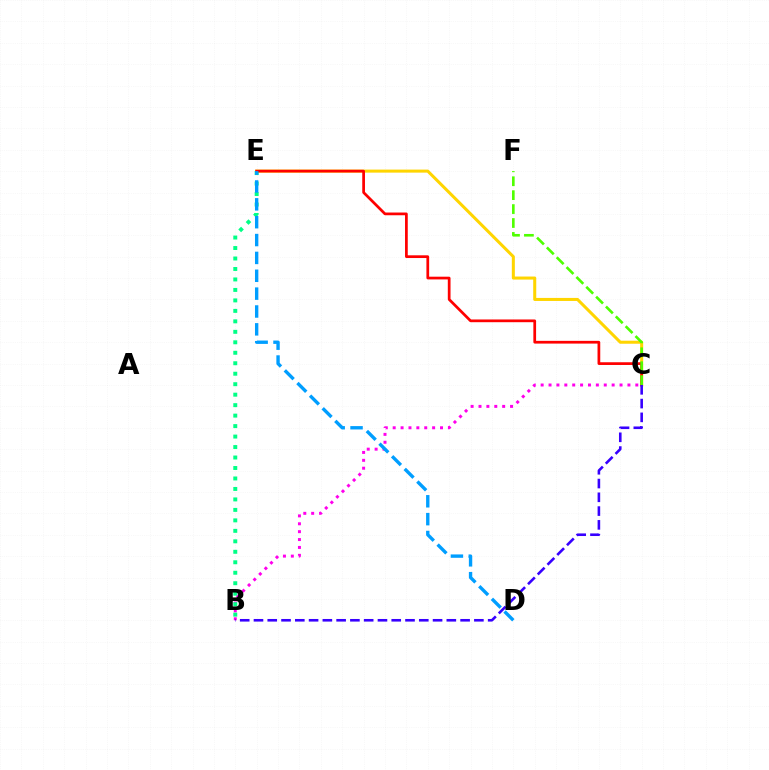{('C', 'E'): [{'color': '#ffd500', 'line_style': 'solid', 'thickness': 2.19}, {'color': '#ff0000', 'line_style': 'solid', 'thickness': 1.97}], ('B', 'C'): [{'color': '#ff00ed', 'line_style': 'dotted', 'thickness': 2.14}, {'color': '#3700ff', 'line_style': 'dashed', 'thickness': 1.87}], ('B', 'E'): [{'color': '#00ff86', 'line_style': 'dotted', 'thickness': 2.85}], ('D', 'E'): [{'color': '#009eff', 'line_style': 'dashed', 'thickness': 2.43}], ('C', 'F'): [{'color': '#4fff00', 'line_style': 'dashed', 'thickness': 1.89}]}